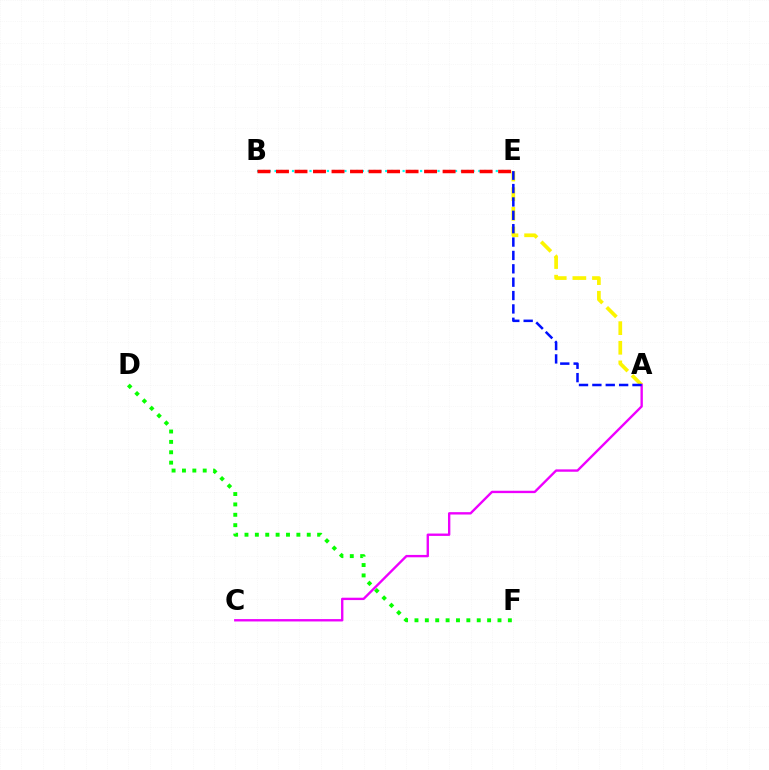{('B', 'E'): [{'color': '#00fff6', 'line_style': 'dotted', 'thickness': 1.58}, {'color': '#ff0000', 'line_style': 'dashed', 'thickness': 2.51}], ('A', 'E'): [{'color': '#fcf500', 'line_style': 'dashed', 'thickness': 2.67}, {'color': '#0010ff', 'line_style': 'dashed', 'thickness': 1.82}], ('A', 'C'): [{'color': '#ee00ff', 'line_style': 'solid', 'thickness': 1.7}], ('D', 'F'): [{'color': '#08ff00', 'line_style': 'dotted', 'thickness': 2.82}]}